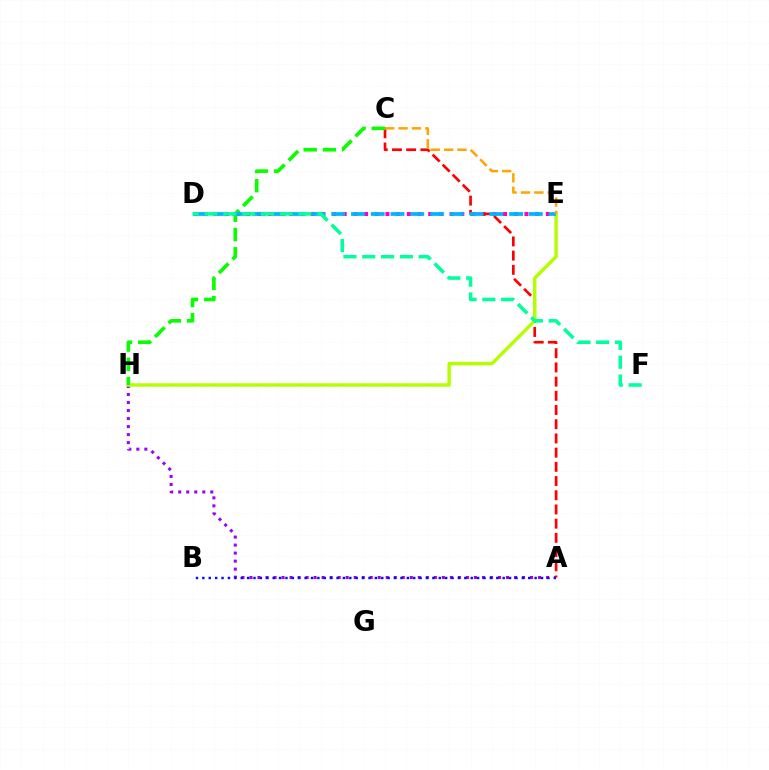{('D', 'E'): [{'color': '#ff00bd', 'line_style': 'dotted', 'thickness': 2.9}, {'color': '#00b5ff', 'line_style': 'dashed', 'thickness': 2.68}], ('A', 'H'): [{'color': '#9b00ff', 'line_style': 'dotted', 'thickness': 2.18}], ('A', 'B'): [{'color': '#0010ff', 'line_style': 'dotted', 'thickness': 1.74}], ('A', 'C'): [{'color': '#ff0000', 'line_style': 'dashed', 'thickness': 1.93}], ('E', 'H'): [{'color': '#b3ff00', 'line_style': 'solid', 'thickness': 2.47}], ('C', 'H'): [{'color': '#08ff00', 'line_style': 'dashed', 'thickness': 2.61}], ('C', 'E'): [{'color': '#ffa500', 'line_style': 'dashed', 'thickness': 1.82}], ('D', 'F'): [{'color': '#00ff9d', 'line_style': 'dashed', 'thickness': 2.55}]}